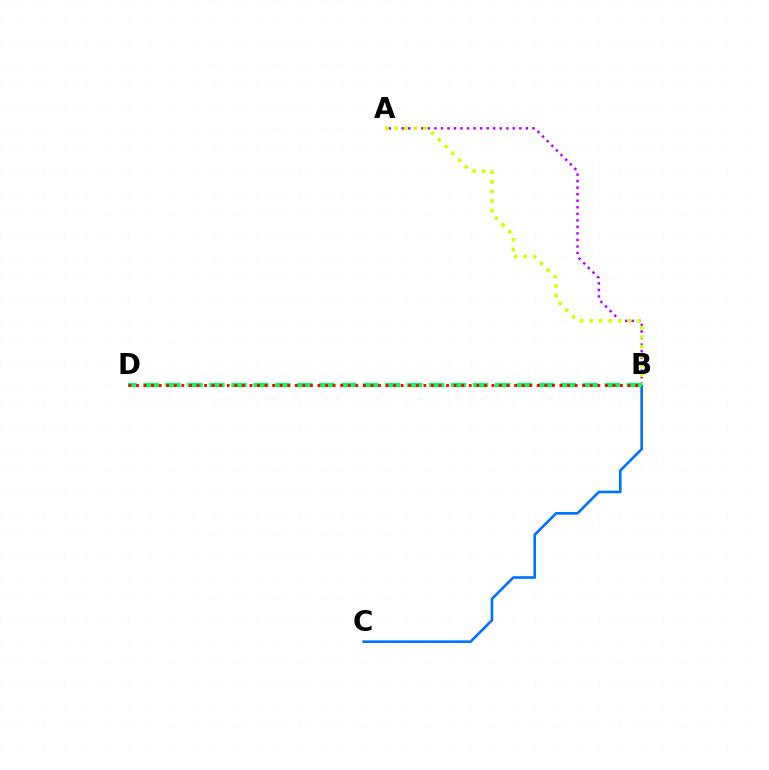{('B', 'C'): [{'color': '#0074ff', 'line_style': 'solid', 'thickness': 1.9}], ('A', 'B'): [{'color': '#b900ff', 'line_style': 'dotted', 'thickness': 1.77}, {'color': '#d1ff00', 'line_style': 'dotted', 'thickness': 2.59}], ('B', 'D'): [{'color': '#00ff5c', 'line_style': 'dashed', 'thickness': 2.98}, {'color': '#ff0000', 'line_style': 'dotted', 'thickness': 2.05}]}